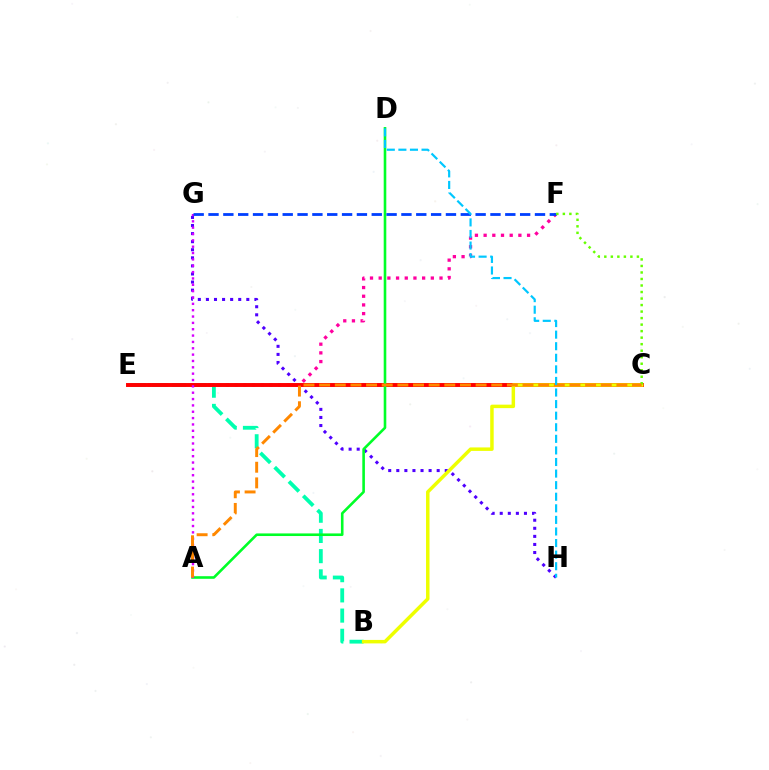{('G', 'H'): [{'color': '#4f00ff', 'line_style': 'dotted', 'thickness': 2.19}], ('E', 'F'): [{'color': '#ff00a0', 'line_style': 'dotted', 'thickness': 2.36}], ('B', 'E'): [{'color': '#00ffaf', 'line_style': 'dashed', 'thickness': 2.75}], ('C', 'E'): [{'color': '#ff0000', 'line_style': 'solid', 'thickness': 2.83}], ('A', 'D'): [{'color': '#00ff27', 'line_style': 'solid', 'thickness': 1.87}], ('A', 'G'): [{'color': '#d600ff', 'line_style': 'dotted', 'thickness': 1.72}], ('F', 'G'): [{'color': '#003fff', 'line_style': 'dashed', 'thickness': 2.02}], ('B', 'C'): [{'color': '#eeff00', 'line_style': 'solid', 'thickness': 2.51}], ('C', 'F'): [{'color': '#66ff00', 'line_style': 'dotted', 'thickness': 1.77}], ('A', 'C'): [{'color': '#ff8800', 'line_style': 'dashed', 'thickness': 2.13}], ('D', 'H'): [{'color': '#00c7ff', 'line_style': 'dashed', 'thickness': 1.57}]}